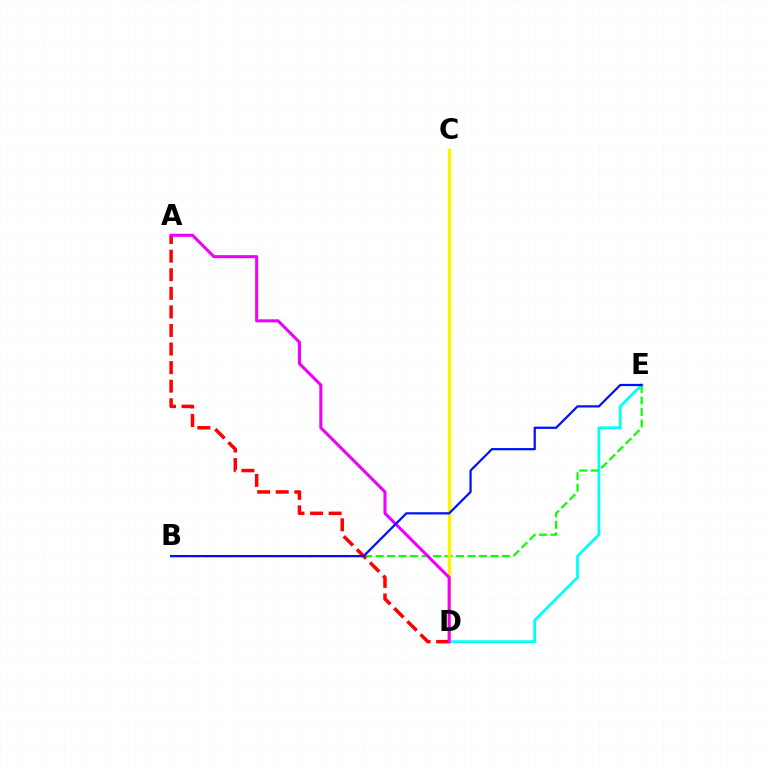{('D', 'E'): [{'color': '#00fff6', 'line_style': 'solid', 'thickness': 2.01}], ('B', 'E'): [{'color': '#08ff00', 'line_style': 'dashed', 'thickness': 1.56}, {'color': '#0010ff', 'line_style': 'solid', 'thickness': 1.6}], ('C', 'D'): [{'color': '#fcf500', 'line_style': 'solid', 'thickness': 2.52}], ('A', 'D'): [{'color': '#ff0000', 'line_style': 'dashed', 'thickness': 2.52}, {'color': '#ee00ff', 'line_style': 'solid', 'thickness': 2.2}]}